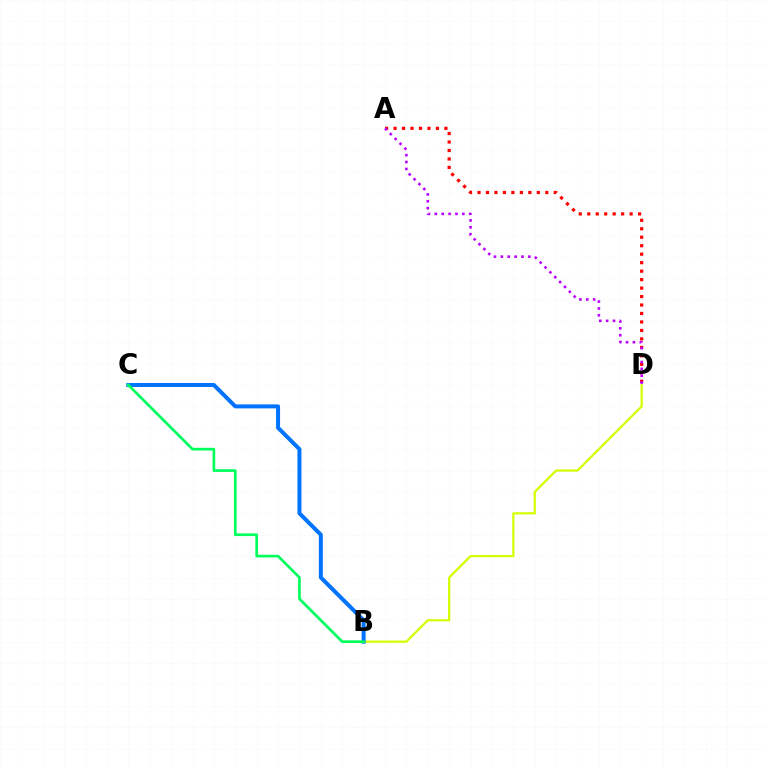{('A', 'D'): [{'color': '#ff0000', 'line_style': 'dotted', 'thickness': 2.3}, {'color': '#b900ff', 'line_style': 'dotted', 'thickness': 1.87}], ('B', 'D'): [{'color': '#d1ff00', 'line_style': 'solid', 'thickness': 1.6}], ('B', 'C'): [{'color': '#0074ff', 'line_style': 'solid', 'thickness': 2.88}, {'color': '#00ff5c', 'line_style': 'solid', 'thickness': 1.93}]}